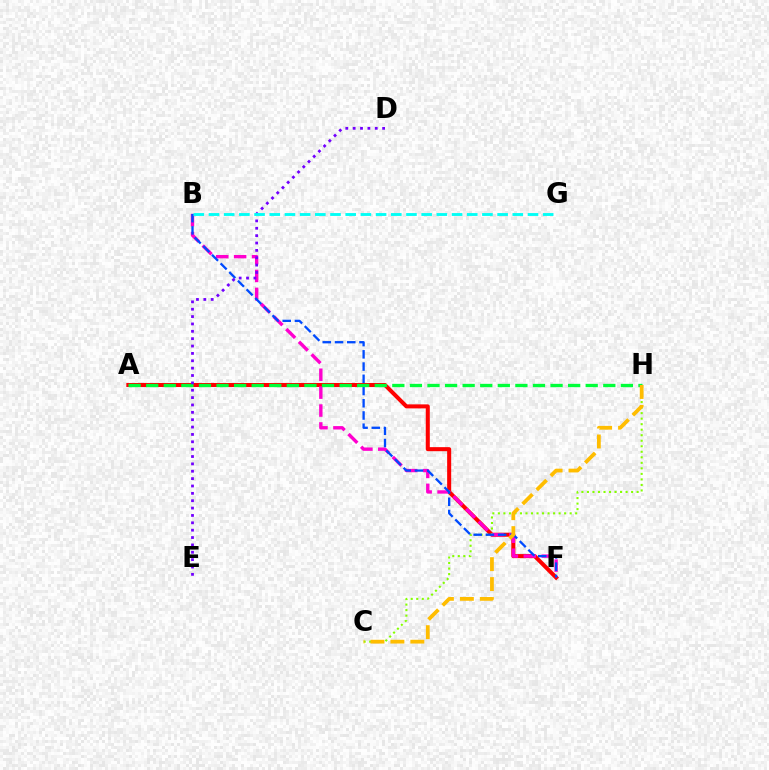{('A', 'F'): [{'color': '#ff0000', 'line_style': 'solid', 'thickness': 2.9}], ('C', 'H'): [{'color': '#84ff00', 'line_style': 'dotted', 'thickness': 1.5}, {'color': '#ffbd00', 'line_style': 'dashed', 'thickness': 2.71}], ('B', 'F'): [{'color': '#ff00cf', 'line_style': 'dashed', 'thickness': 2.43}, {'color': '#004bff', 'line_style': 'dashed', 'thickness': 1.66}], ('A', 'H'): [{'color': '#00ff39', 'line_style': 'dashed', 'thickness': 2.39}], ('D', 'E'): [{'color': '#7200ff', 'line_style': 'dotted', 'thickness': 2.0}], ('B', 'G'): [{'color': '#00fff6', 'line_style': 'dashed', 'thickness': 2.06}]}